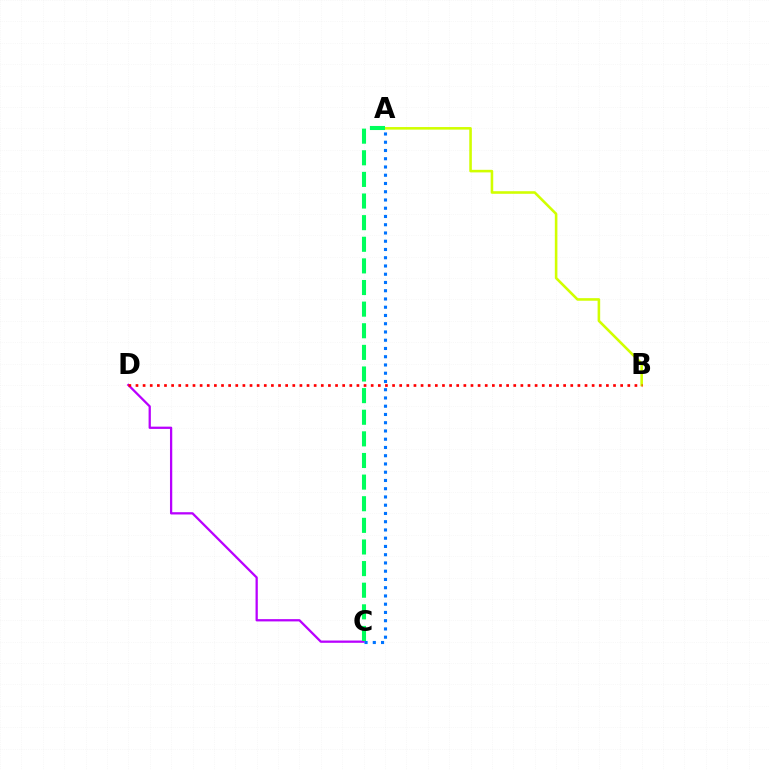{('C', 'D'): [{'color': '#b900ff', 'line_style': 'solid', 'thickness': 1.64}], ('A', 'C'): [{'color': '#0074ff', 'line_style': 'dotted', 'thickness': 2.24}, {'color': '#00ff5c', 'line_style': 'dashed', 'thickness': 2.94}], ('A', 'B'): [{'color': '#d1ff00', 'line_style': 'solid', 'thickness': 1.86}], ('B', 'D'): [{'color': '#ff0000', 'line_style': 'dotted', 'thickness': 1.94}]}